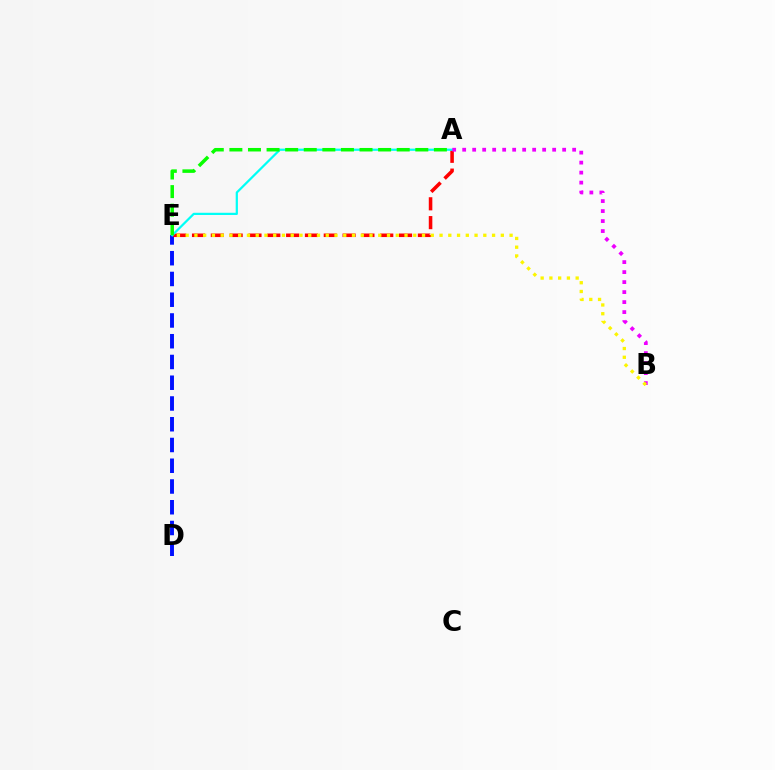{('D', 'E'): [{'color': '#0010ff', 'line_style': 'dashed', 'thickness': 2.82}], ('A', 'E'): [{'color': '#ff0000', 'line_style': 'dashed', 'thickness': 2.56}, {'color': '#00fff6', 'line_style': 'solid', 'thickness': 1.6}, {'color': '#08ff00', 'line_style': 'dashed', 'thickness': 2.53}], ('A', 'B'): [{'color': '#ee00ff', 'line_style': 'dotted', 'thickness': 2.72}], ('B', 'E'): [{'color': '#fcf500', 'line_style': 'dotted', 'thickness': 2.38}]}